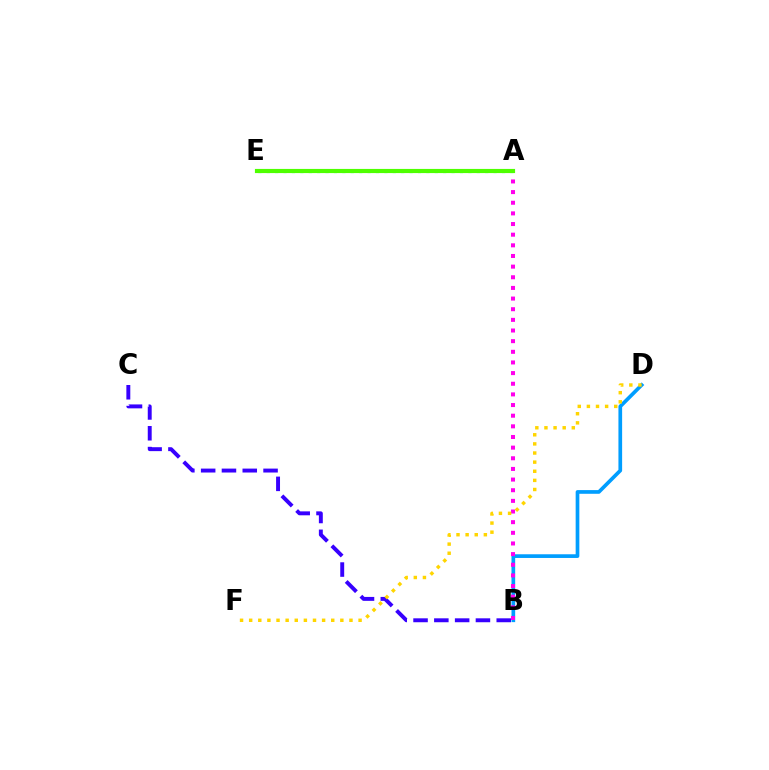{('B', 'C'): [{'color': '#3700ff', 'line_style': 'dashed', 'thickness': 2.83}], ('A', 'E'): [{'color': '#00ff86', 'line_style': 'dotted', 'thickness': 2.28}, {'color': '#ff0000', 'line_style': 'dashed', 'thickness': 1.52}, {'color': '#4fff00', 'line_style': 'solid', 'thickness': 2.99}], ('B', 'D'): [{'color': '#009eff', 'line_style': 'solid', 'thickness': 2.66}], ('A', 'B'): [{'color': '#ff00ed', 'line_style': 'dotted', 'thickness': 2.89}], ('D', 'F'): [{'color': '#ffd500', 'line_style': 'dotted', 'thickness': 2.48}]}